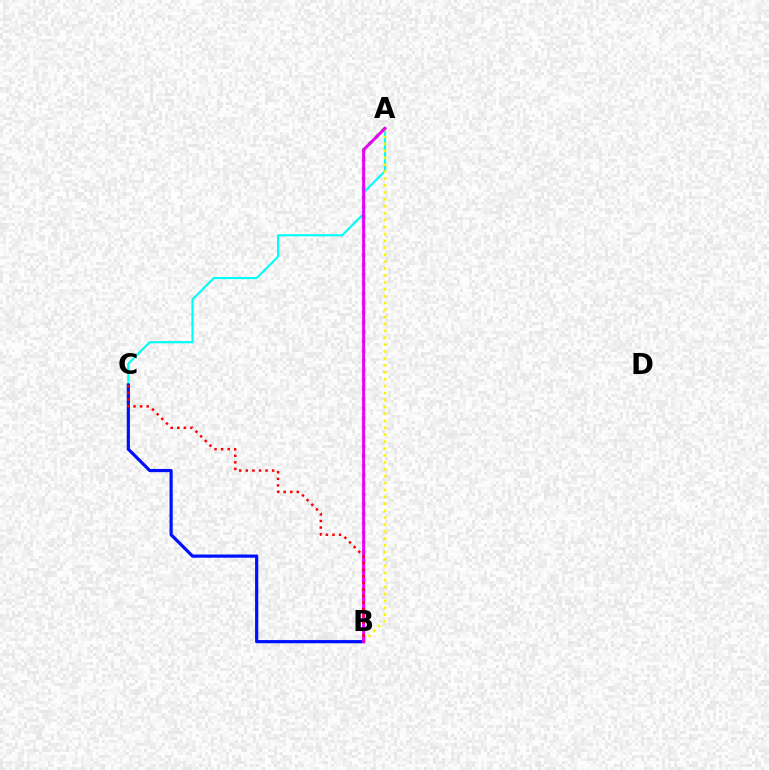{('A', 'C'): [{'color': '#00fff6', 'line_style': 'solid', 'thickness': 1.57}], ('B', 'C'): [{'color': '#0010ff', 'line_style': 'solid', 'thickness': 2.3}, {'color': '#ff0000', 'line_style': 'dotted', 'thickness': 1.79}], ('A', 'B'): [{'color': '#08ff00', 'line_style': 'dotted', 'thickness': 2.6}, {'color': '#fcf500', 'line_style': 'dotted', 'thickness': 1.88}, {'color': '#ee00ff', 'line_style': 'solid', 'thickness': 2.14}]}